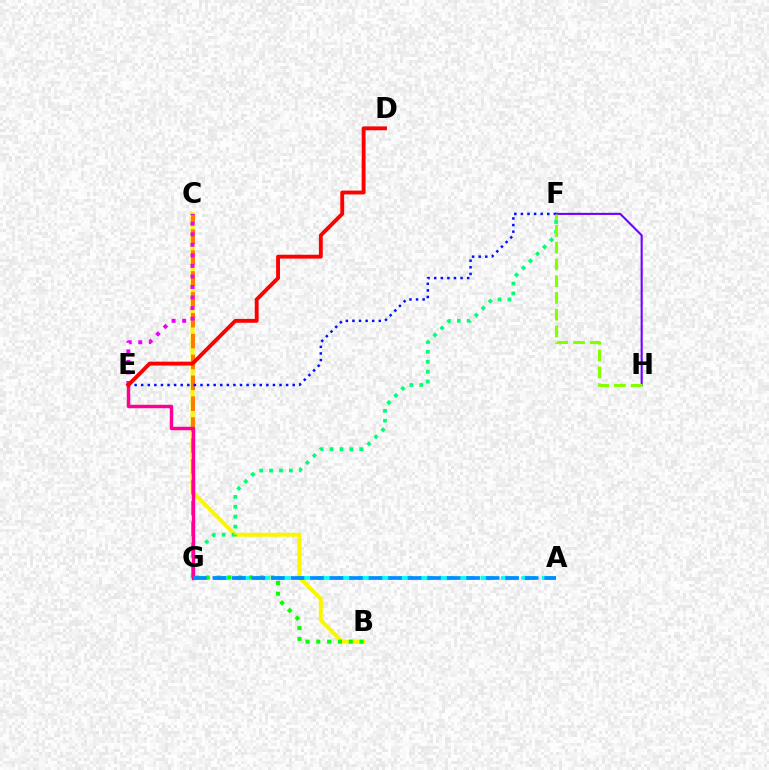{('F', 'H'): [{'color': '#7200ff', 'line_style': 'solid', 'thickness': 1.51}, {'color': '#84ff00', 'line_style': 'dashed', 'thickness': 2.28}], ('B', 'C'): [{'color': '#fcf500', 'line_style': 'solid', 'thickness': 2.87}], ('F', 'G'): [{'color': '#00ff74', 'line_style': 'dotted', 'thickness': 2.69}], ('C', 'G'): [{'color': '#ff7c00', 'line_style': 'dashed', 'thickness': 2.84}], ('C', 'E'): [{'color': '#ee00ff', 'line_style': 'dotted', 'thickness': 2.87}], ('E', 'G'): [{'color': '#ff0094', 'line_style': 'solid', 'thickness': 2.48}], ('E', 'F'): [{'color': '#0010ff', 'line_style': 'dotted', 'thickness': 1.79}], ('D', 'E'): [{'color': '#ff0000', 'line_style': 'solid', 'thickness': 2.79}], ('A', 'G'): [{'color': '#00fff6', 'line_style': 'dashed', 'thickness': 2.78}, {'color': '#008cff', 'line_style': 'dashed', 'thickness': 2.65}], ('B', 'G'): [{'color': '#08ff00', 'line_style': 'dotted', 'thickness': 2.94}]}